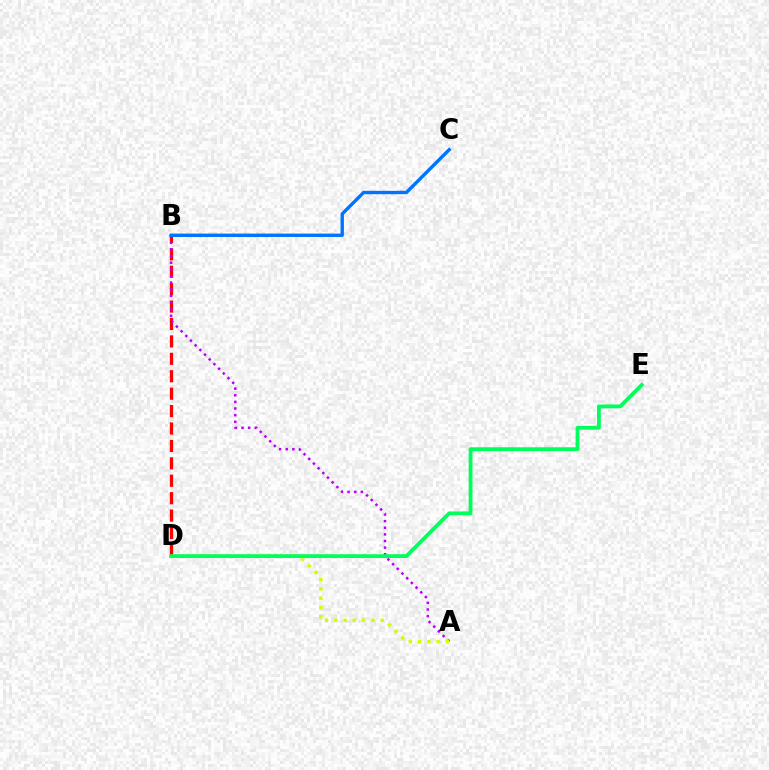{('B', 'D'): [{'color': '#ff0000', 'line_style': 'dashed', 'thickness': 2.37}], ('A', 'B'): [{'color': '#b900ff', 'line_style': 'dotted', 'thickness': 1.8}], ('A', 'D'): [{'color': '#d1ff00', 'line_style': 'dotted', 'thickness': 2.52}], ('B', 'C'): [{'color': '#0074ff', 'line_style': 'solid', 'thickness': 2.43}], ('D', 'E'): [{'color': '#00ff5c', 'line_style': 'solid', 'thickness': 2.74}]}